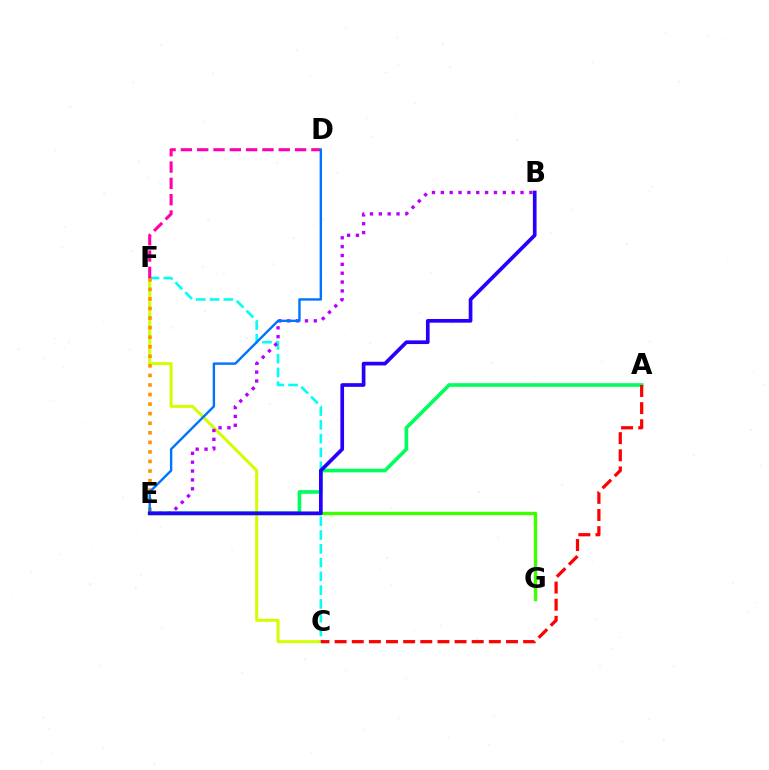{('C', 'F'): [{'color': '#d1ff00', 'line_style': 'solid', 'thickness': 2.16}, {'color': '#00fff6', 'line_style': 'dashed', 'thickness': 1.87}], ('E', 'G'): [{'color': '#3dff00', 'line_style': 'solid', 'thickness': 2.45}], ('A', 'E'): [{'color': '#00ff5c', 'line_style': 'solid', 'thickness': 2.62}], ('B', 'E'): [{'color': '#b900ff', 'line_style': 'dotted', 'thickness': 2.41}, {'color': '#2500ff', 'line_style': 'solid', 'thickness': 2.65}], ('E', 'F'): [{'color': '#ff9400', 'line_style': 'dotted', 'thickness': 2.6}], ('A', 'C'): [{'color': '#ff0000', 'line_style': 'dashed', 'thickness': 2.33}], ('D', 'F'): [{'color': '#ff00ac', 'line_style': 'dashed', 'thickness': 2.22}], ('D', 'E'): [{'color': '#0074ff', 'line_style': 'solid', 'thickness': 1.73}]}